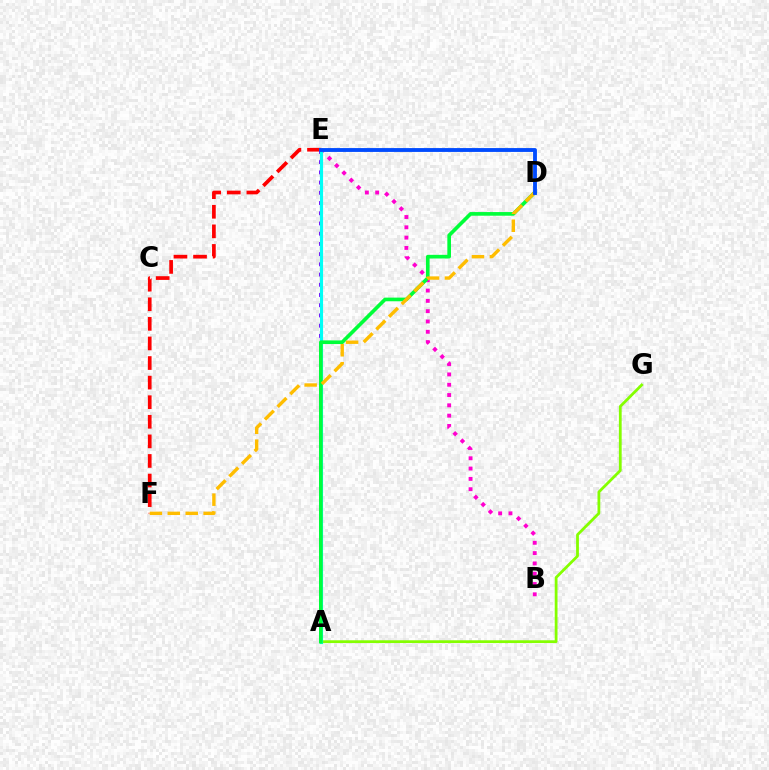{('A', 'E'): [{'color': '#7200ff', 'line_style': 'dotted', 'thickness': 2.78}, {'color': '#00fff6', 'line_style': 'solid', 'thickness': 2.25}], ('A', 'G'): [{'color': '#84ff00', 'line_style': 'solid', 'thickness': 2.0}], ('E', 'F'): [{'color': '#ff0000', 'line_style': 'dashed', 'thickness': 2.66}], ('B', 'E'): [{'color': '#ff00cf', 'line_style': 'dotted', 'thickness': 2.8}], ('A', 'D'): [{'color': '#00ff39', 'line_style': 'solid', 'thickness': 2.63}], ('D', 'F'): [{'color': '#ffbd00', 'line_style': 'dashed', 'thickness': 2.43}], ('D', 'E'): [{'color': '#004bff', 'line_style': 'solid', 'thickness': 2.78}]}